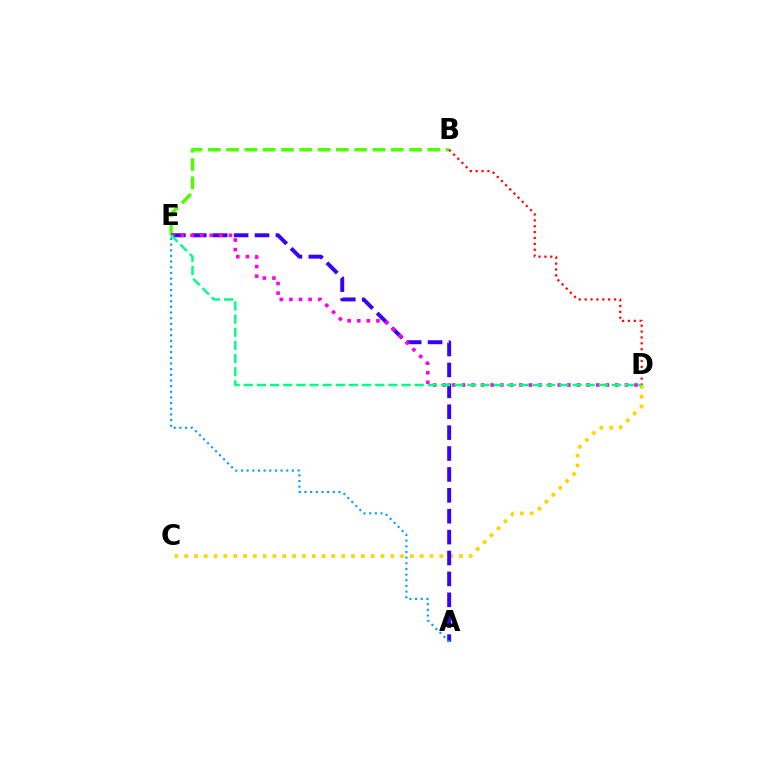{('B', 'E'): [{'color': '#4fff00', 'line_style': 'dashed', 'thickness': 2.49}], ('C', 'D'): [{'color': '#ffd500', 'line_style': 'dotted', 'thickness': 2.67}], ('B', 'D'): [{'color': '#ff0000', 'line_style': 'dotted', 'thickness': 1.6}], ('A', 'E'): [{'color': '#3700ff', 'line_style': 'dashed', 'thickness': 2.84}, {'color': '#009eff', 'line_style': 'dotted', 'thickness': 1.54}], ('D', 'E'): [{'color': '#ff00ed', 'line_style': 'dotted', 'thickness': 2.6}, {'color': '#00ff86', 'line_style': 'dashed', 'thickness': 1.79}]}